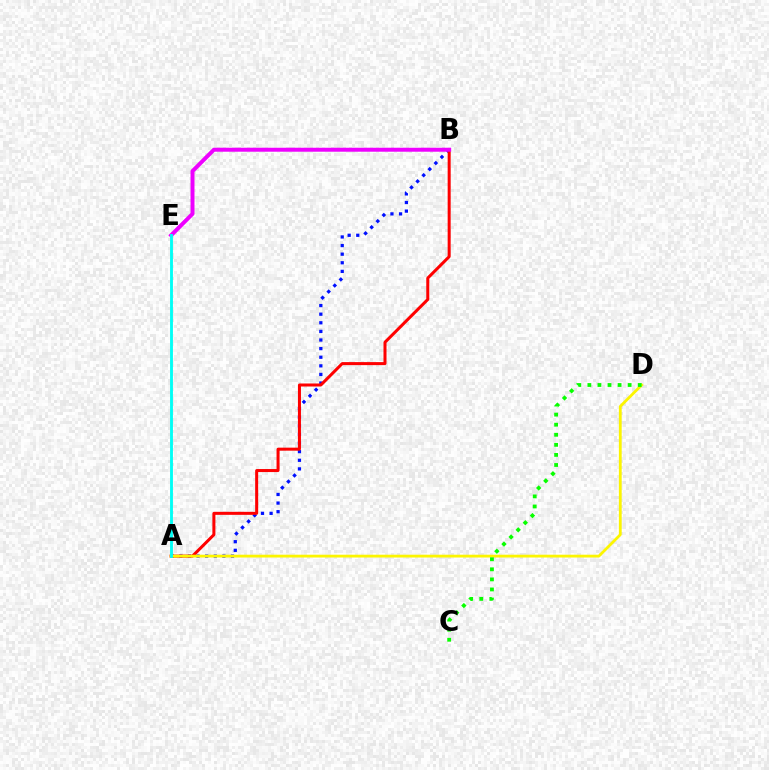{('A', 'B'): [{'color': '#0010ff', 'line_style': 'dotted', 'thickness': 2.34}, {'color': '#ff0000', 'line_style': 'solid', 'thickness': 2.17}], ('A', 'D'): [{'color': '#fcf500', 'line_style': 'solid', 'thickness': 2.02}], ('C', 'D'): [{'color': '#08ff00', 'line_style': 'dotted', 'thickness': 2.74}], ('B', 'E'): [{'color': '#ee00ff', 'line_style': 'solid', 'thickness': 2.86}], ('A', 'E'): [{'color': '#00fff6', 'line_style': 'solid', 'thickness': 2.06}]}